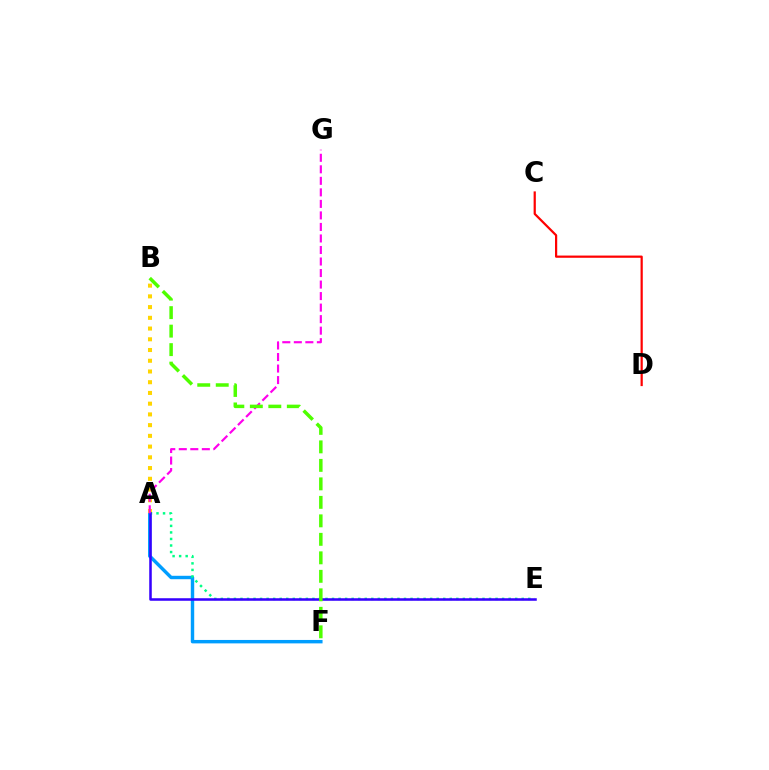{('A', 'F'): [{'color': '#009eff', 'line_style': 'solid', 'thickness': 2.46}], ('C', 'D'): [{'color': '#ff0000', 'line_style': 'solid', 'thickness': 1.6}], ('A', 'B'): [{'color': '#ffd500', 'line_style': 'dotted', 'thickness': 2.92}], ('A', 'E'): [{'color': '#00ff86', 'line_style': 'dotted', 'thickness': 1.78}, {'color': '#3700ff', 'line_style': 'solid', 'thickness': 1.83}], ('A', 'G'): [{'color': '#ff00ed', 'line_style': 'dashed', 'thickness': 1.57}], ('B', 'F'): [{'color': '#4fff00', 'line_style': 'dashed', 'thickness': 2.51}]}